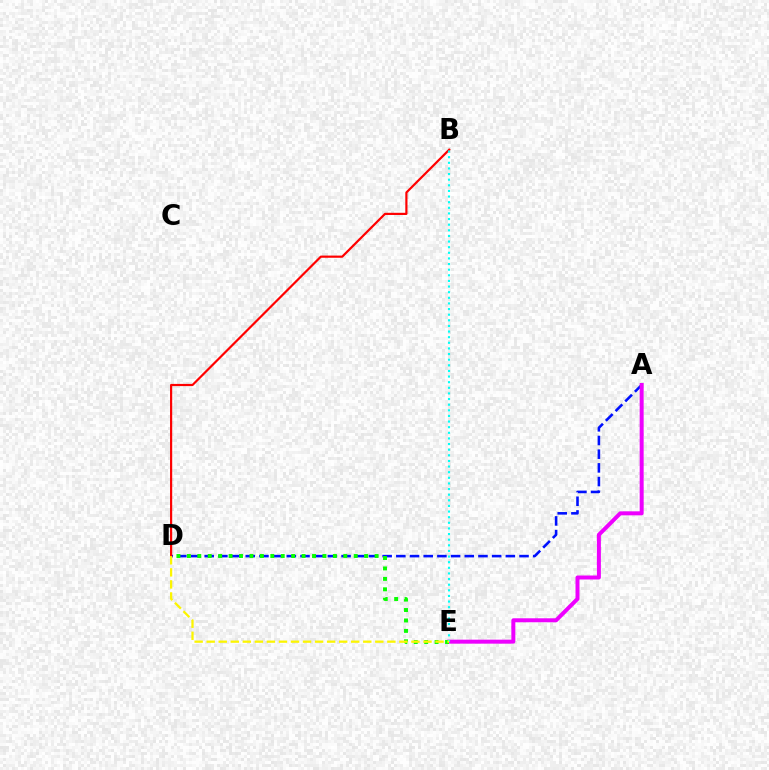{('A', 'D'): [{'color': '#0010ff', 'line_style': 'dashed', 'thickness': 1.86}], ('A', 'E'): [{'color': '#ee00ff', 'line_style': 'solid', 'thickness': 2.87}], ('B', 'D'): [{'color': '#ff0000', 'line_style': 'solid', 'thickness': 1.57}], ('D', 'E'): [{'color': '#08ff00', 'line_style': 'dotted', 'thickness': 2.83}, {'color': '#fcf500', 'line_style': 'dashed', 'thickness': 1.64}], ('B', 'E'): [{'color': '#00fff6', 'line_style': 'dotted', 'thickness': 1.53}]}